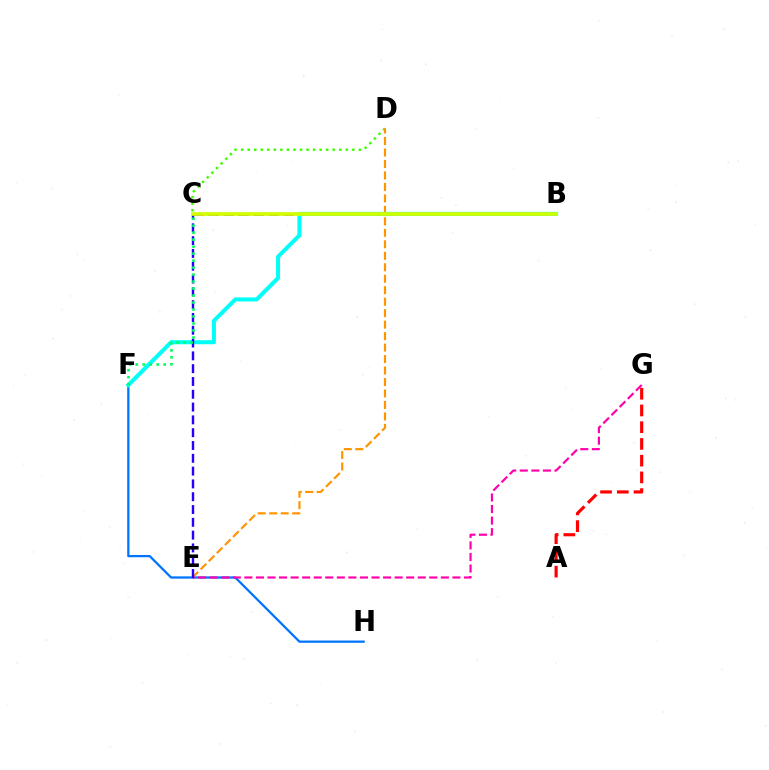{('C', 'D'): [{'color': '#3dff00', 'line_style': 'dotted', 'thickness': 1.78}], ('F', 'H'): [{'color': '#0074ff', 'line_style': 'solid', 'thickness': 1.63}], ('D', 'E'): [{'color': '#ff9400', 'line_style': 'dashed', 'thickness': 1.56}], ('A', 'G'): [{'color': '#ff0000', 'line_style': 'dashed', 'thickness': 2.27}], ('E', 'G'): [{'color': '#ff00ac', 'line_style': 'dashed', 'thickness': 1.57}], ('B', 'C'): [{'color': '#b900ff', 'line_style': 'dashed', 'thickness': 2.04}, {'color': '#d1ff00', 'line_style': 'solid', 'thickness': 2.67}], ('B', 'F'): [{'color': '#00fff6', 'line_style': 'solid', 'thickness': 2.91}], ('C', 'E'): [{'color': '#2500ff', 'line_style': 'dashed', 'thickness': 1.74}], ('C', 'F'): [{'color': '#00ff5c', 'line_style': 'dotted', 'thickness': 1.9}]}